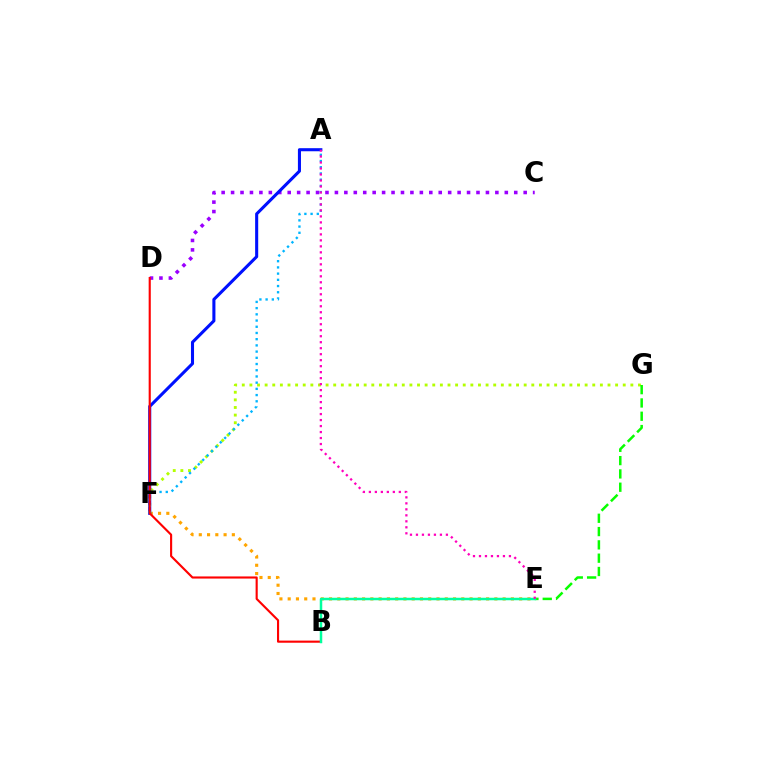{('E', 'F'): [{'color': '#ffa500', 'line_style': 'dotted', 'thickness': 2.25}], ('C', 'D'): [{'color': '#9b00ff', 'line_style': 'dotted', 'thickness': 2.56}], ('F', 'G'): [{'color': '#b3ff00', 'line_style': 'dotted', 'thickness': 2.07}], ('E', 'G'): [{'color': '#08ff00', 'line_style': 'dashed', 'thickness': 1.81}], ('A', 'F'): [{'color': '#0010ff', 'line_style': 'solid', 'thickness': 2.21}, {'color': '#00b5ff', 'line_style': 'dotted', 'thickness': 1.69}], ('B', 'D'): [{'color': '#ff0000', 'line_style': 'solid', 'thickness': 1.53}], ('B', 'E'): [{'color': '#00ff9d', 'line_style': 'solid', 'thickness': 1.8}], ('A', 'E'): [{'color': '#ff00bd', 'line_style': 'dotted', 'thickness': 1.63}]}